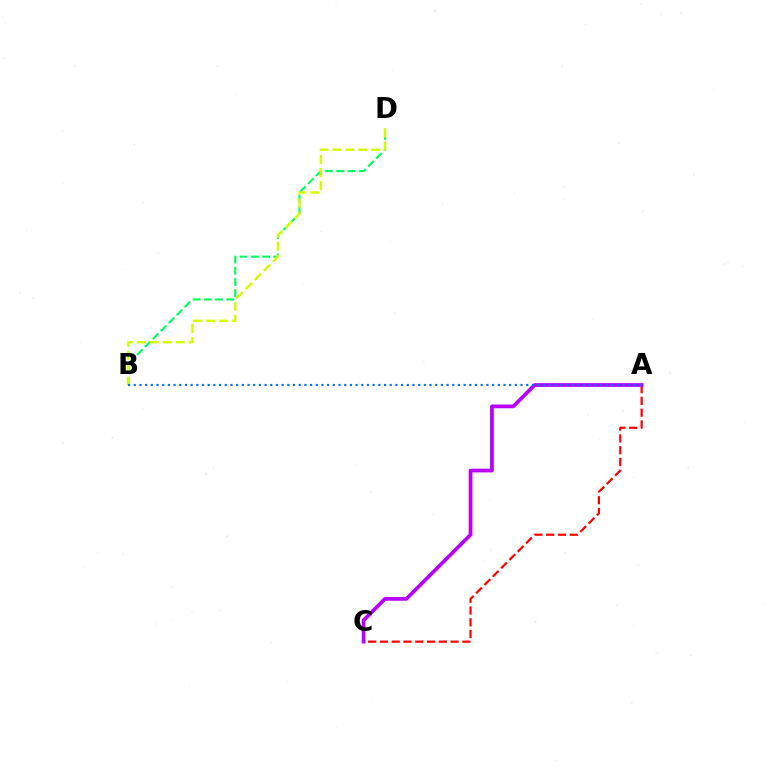{('A', 'C'): [{'color': '#ff0000', 'line_style': 'dashed', 'thickness': 1.6}, {'color': '#b900ff', 'line_style': 'solid', 'thickness': 2.69}], ('B', 'D'): [{'color': '#00ff5c', 'line_style': 'dashed', 'thickness': 1.53}, {'color': '#d1ff00', 'line_style': 'dashed', 'thickness': 1.76}], ('A', 'B'): [{'color': '#0074ff', 'line_style': 'dotted', 'thickness': 1.55}]}